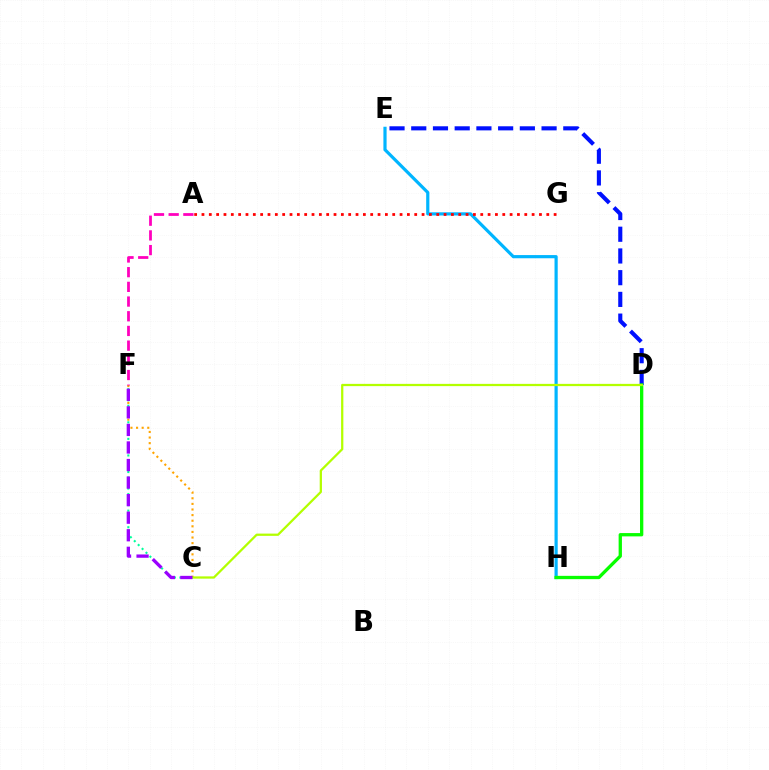{('C', 'F'): [{'color': '#00ff9d', 'line_style': 'dotted', 'thickness': 1.5}, {'color': '#ffa500', 'line_style': 'dotted', 'thickness': 1.52}, {'color': '#9b00ff', 'line_style': 'dashed', 'thickness': 2.38}], ('E', 'H'): [{'color': '#00b5ff', 'line_style': 'solid', 'thickness': 2.29}], ('D', 'E'): [{'color': '#0010ff', 'line_style': 'dashed', 'thickness': 2.95}], ('D', 'H'): [{'color': '#08ff00', 'line_style': 'solid', 'thickness': 2.38}], ('A', 'G'): [{'color': '#ff0000', 'line_style': 'dotted', 'thickness': 1.99}], ('C', 'D'): [{'color': '#b3ff00', 'line_style': 'solid', 'thickness': 1.63}], ('A', 'F'): [{'color': '#ff00bd', 'line_style': 'dashed', 'thickness': 2.0}]}